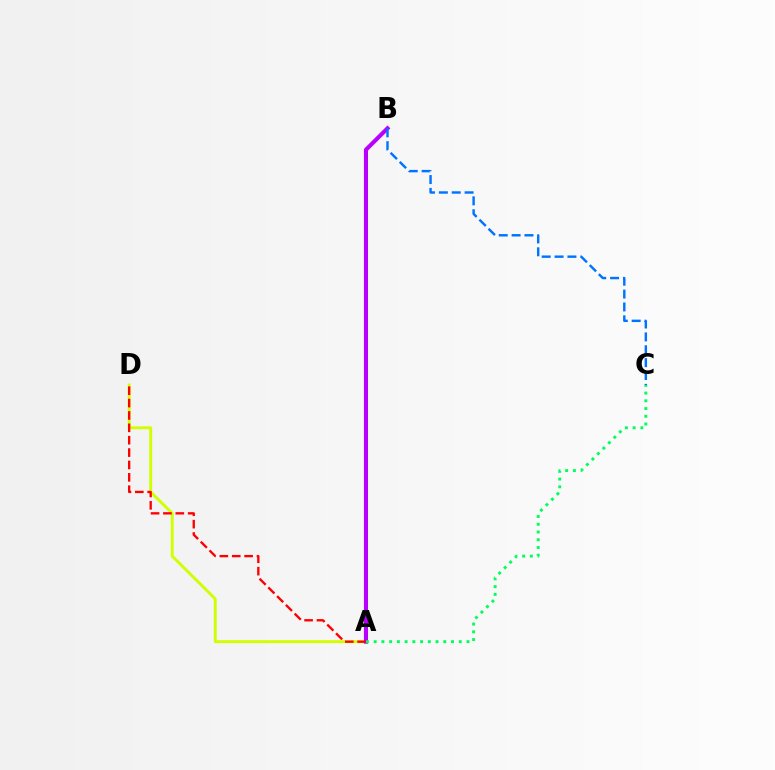{('A', 'D'): [{'color': '#d1ff00', 'line_style': 'solid', 'thickness': 2.1}, {'color': '#ff0000', 'line_style': 'dashed', 'thickness': 1.68}], ('A', 'B'): [{'color': '#b900ff', 'line_style': 'solid', 'thickness': 2.94}], ('B', 'C'): [{'color': '#0074ff', 'line_style': 'dashed', 'thickness': 1.75}], ('A', 'C'): [{'color': '#00ff5c', 'line_style': 'dotted', 'thickness': 2.1}]}